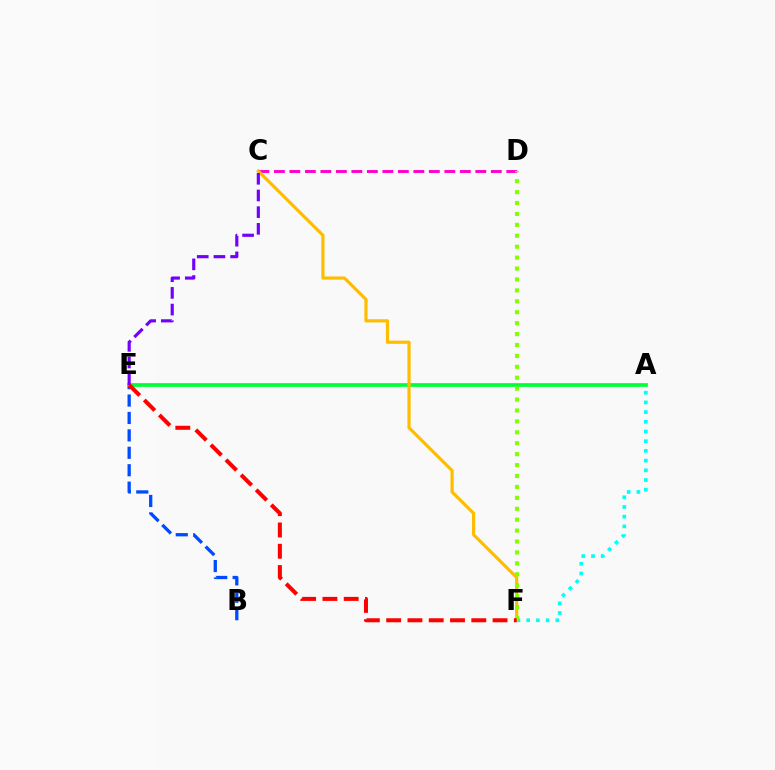{('B', 'E'): [{'color': '#004bff', 'line_style': 'dashed', 'thickness': 2.37}], ('A', 'F'): [{'color': '#00fff6', 'line_style': 'dotted', 'thickness': 2.64}], ('C', 'D'): [{'color': '#ff00cf', 'line_style': 'dashed', 'thickness': 2.1}], ('A', 'E'): [{'color': '#00ff39', 'line_style': 'solid', 'thickness': 2.67}], ('C', 'F'): [{'color': '#ffbd00', 'line_style': 'solid', 'thickness': 2.3}], ('D', 'F'): [{'color': '#84ff00', 'line_style': 'dotted', 'thickness': 2.97}], ('C', 'E'): [{'color': '#7200ff', 'line_style': 'dashed', 'thickness': 2.27}], ('E', 'F'): [{'color': '#ff0000', 'line_style': 'dashed', 'thickness': 2.89}]}